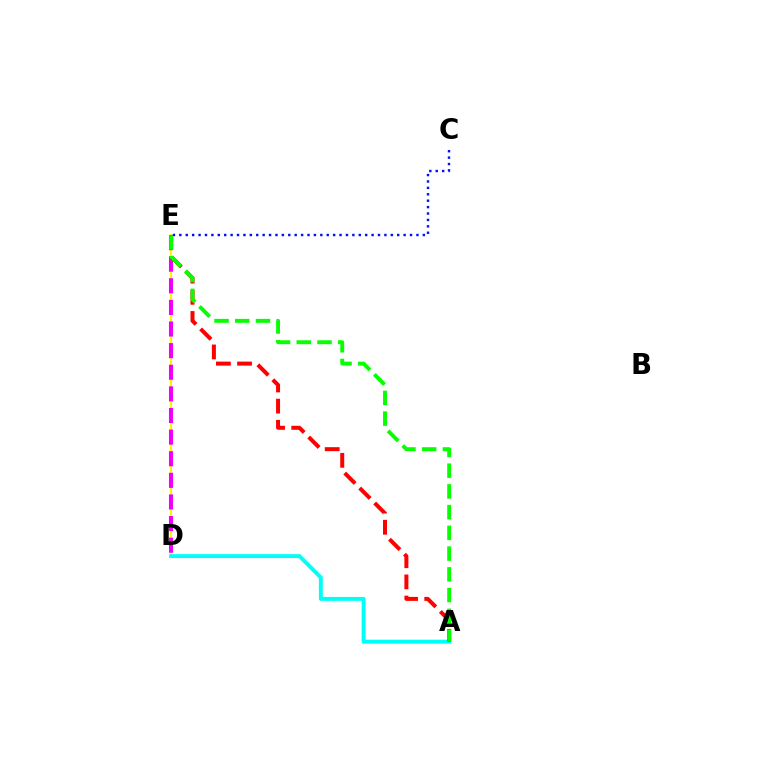{('D', 'E'): [{'color': '#fcf500', 'line_style': 'solid', 'thickness': 1.52}, {'color': '#ee00ff', 'line_style': 'dashed', 'thickness': 2.94}], ('C', 'E'): [{'color': '#0010ff', 'line_style': 'dotted', 'thickness': 1.74}], ('A', 'D'): [{'color': '#00fff6', 'line_style': 'solid', 'thickness': 2.82}], ('A', 'E'): [{'color': '#ff0000', 'line_style': 'dashed', 'thickness': 2.88}, {'color': '#08ff00', 'line_style': 'dashed', 'thickness': 2.82}]}